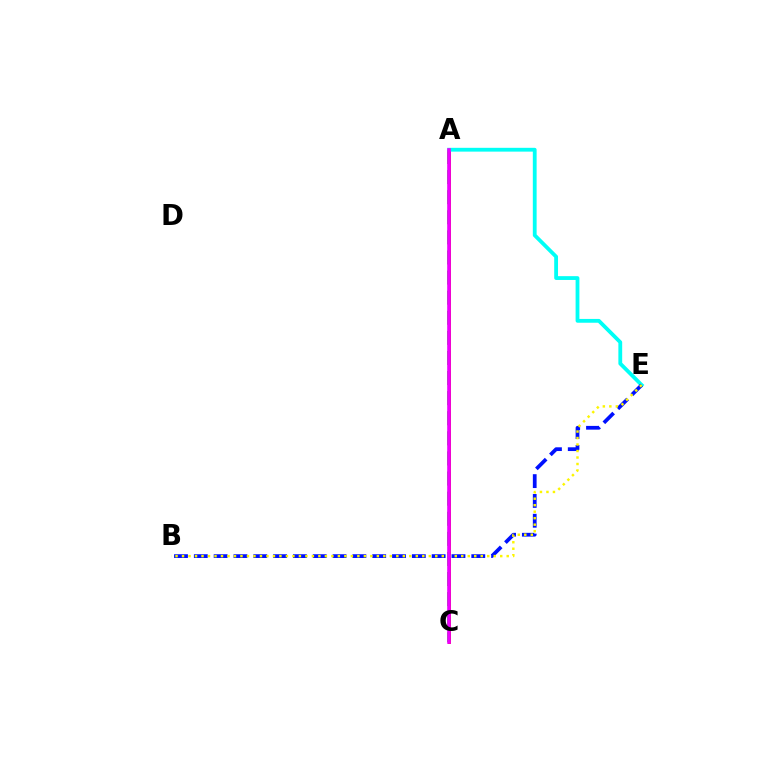{('A', 'C'): [{'color': '#08ff00', 'line_style': 'dashed', 'thickness': 2.73}, {'color': '#ff0000', 'line_style': 'solid', 'thickness': 2.05}, {'color': '#ee00ff', 'line_style': 'solid', 'thickness': 2.61}], ('A', 'E'): [{'color': '#00fff6', 'line_style': 'solid', 'thickness': 2.74}], ('B', 'E'): [{'color': '#0010ff', 'line_style': 'dashed', 'thickness': 2.69}, {'color': '#fcf500', 'line_style': 'dotted', 'thickness': 1.76}]}